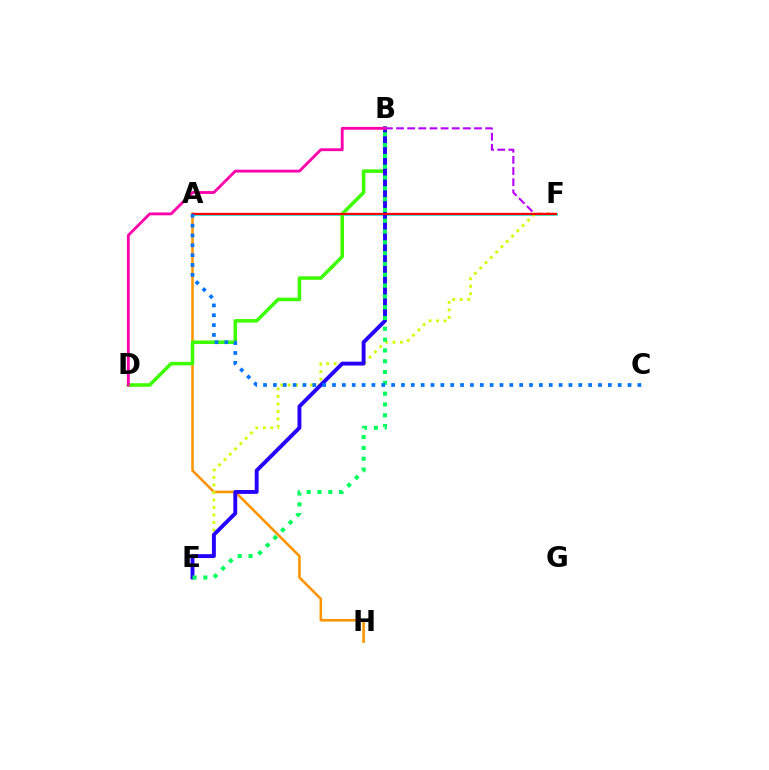{('A', 'F'): [{'color': '#00fff6', 'line_style': 'solid', 'thickness': 1.9}, {'color': '#ff0000', 'line_style': 'solid', 'thickness': 1.65}], ('A', 'H'): [{'color': '#ff9400', 'line_style': 'solid', 'thickness': 1.85}], ('B', 'D'): [{'color': '#3dff00', 'line_style': 'solid', 'thickness': 2.55}, {'color': '#ff00ac', 'line_style': 'solid', 'thickness': 2.04}], ('E', 'F'): [{'color': '#d1ff00', 'line_style': 'dotted', 'thickness': 2.04}], ('B', 'E'): [{'color': '#2500ff', 'line_style': 'solid', 'thickness': 2.8}, {'color': '#00ff5c', 'line_style': 'dotted', 'thickness': 2.94}], ('B', 'F'): [{'color': '#b900ff', 'line_style': 'dashed', 'thickness': 1.51}], ('A', 'C'): [{'color': '#0074ff', 'line_style': 'dotted', 'thickness': 2.68}]}